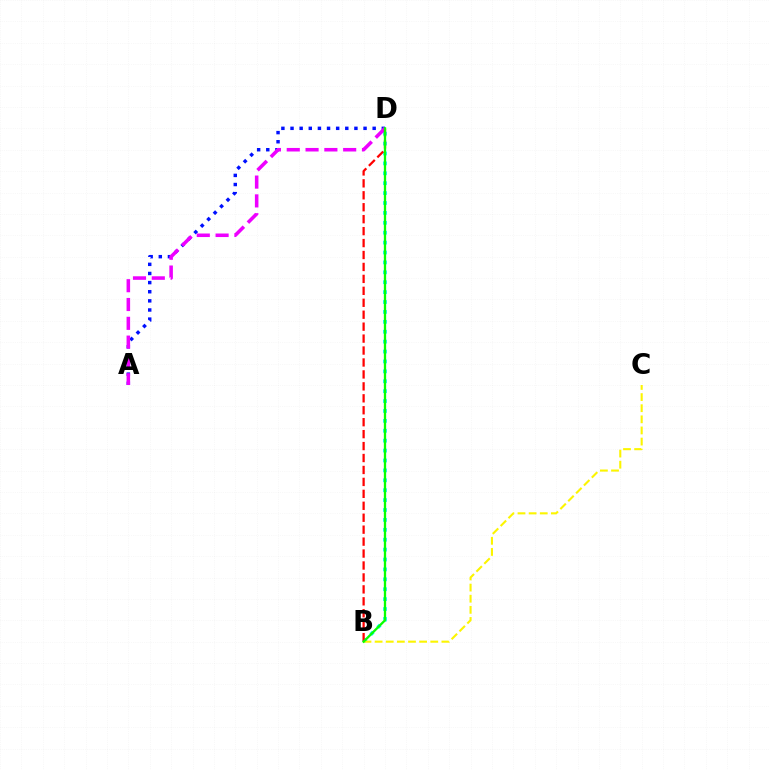{('B', 'D'): [{'color': '#00fff6', 'line_style': 'dotted', 'thickness': 2.69}, {'color': '#ff0000', 'line_style': 'dashed', 'thickness': 1.62}, {'color': '#08ff00', 'line_style': 'solid', 'thickness': 1.66}], ('A', 'D'): [{'color': '#0010ff', 'line_style': 'dotted', 'thickness': 2.48}, {'color': '#ee00ff', 'line_style': 'dashed', 'thickness': 2.56}], ('B', 'C'): [{'color': '#fcf500', 'line_style': 'dashed', 'thickness': 1.51}]}